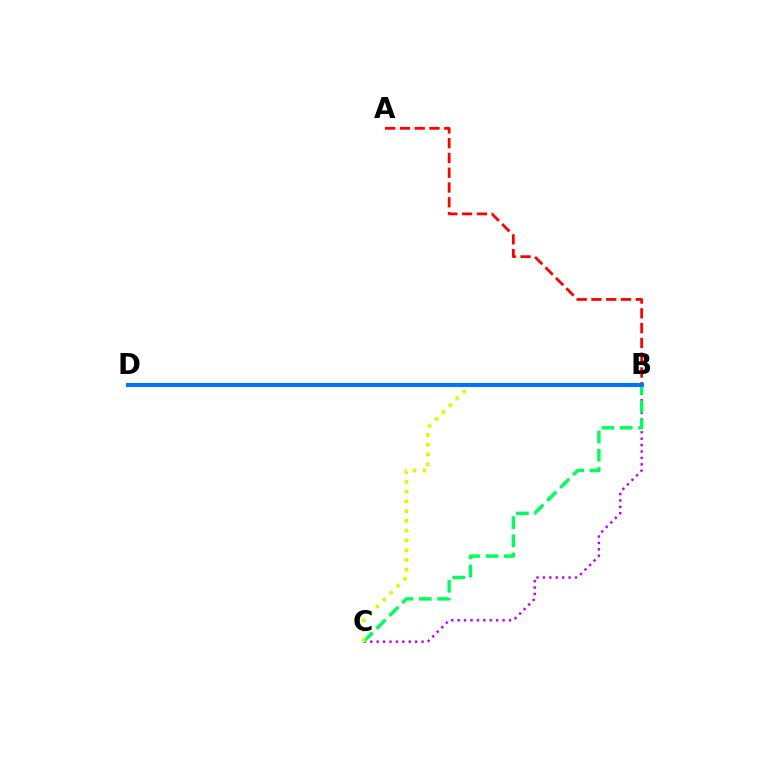{('B', 'C'): [{'color': '#b900ff', 'line_style': 'dotted', 'thickness': 1.74}, {'color': '#00ff5c', 'line_style': 'dashed', 'thickness': 2.48}, {'color': '#d1ff00', 'line_style': 'dotted', 'thickness': 2.65}], ('A', 'B'): [{'color': '#ff0000', 'line_style': 'dashed', 'thickness': 2.01}], ('B', 'D'): [{'color': '#0074ff', 'line_style': 'solid', 'thickness': 2.93}]}